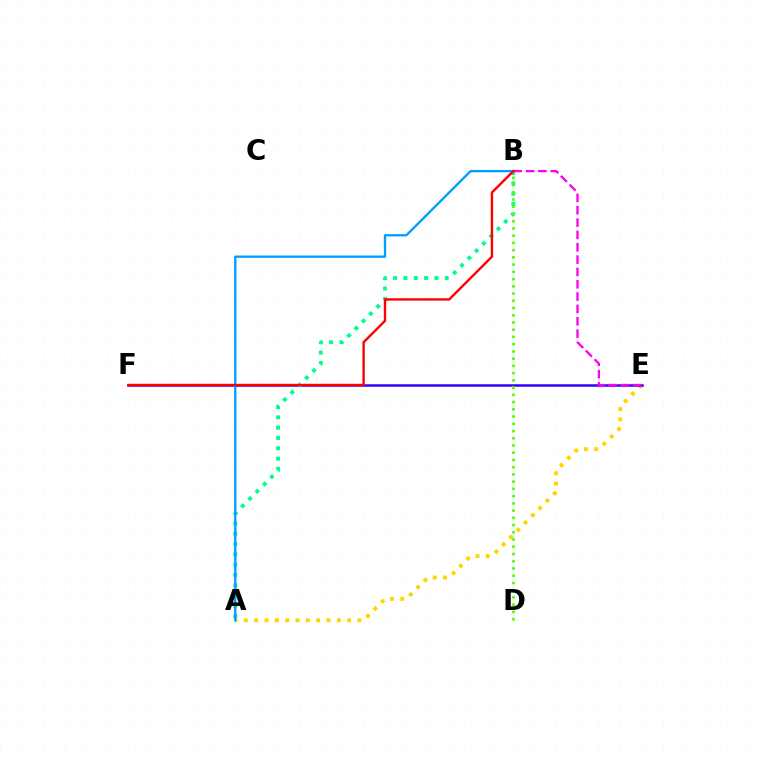{('A', 'E'): [{'color': '#ffd500', 'line_style': 'dotted', 'thickness': 2.81}], ('E', 'F'): [{'color': '#3700ff', 'line_style': 'solid', 'thickness': 1.82}], ('A', 'B'): [{'color': '#00ff86', 'line_style': 'dotted', 'thickness': 2.8}, {'color': '#009eff', 'line_style': 'solid', 'thickness': 1.67}], ('B', 'E'): [{'color': '#ff00ed', 'line_style': 'dashed', 'thickness': 1.68}], ('B', 'D'): [{'color': '#4fff00', 'line_style': 'dotted', 'thickness': 1.97}], ('B', 'F'): [{'color': '#ff0000', 'line_style': 'solid', 'thickness': 1.72}]}